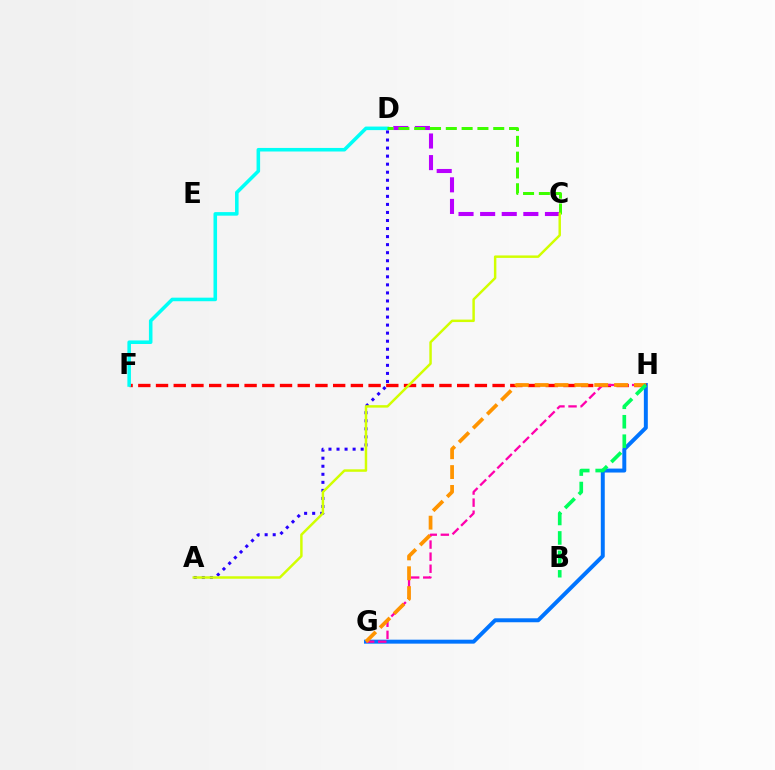{('G', 'H'): [{'color': '#0074ff', 'line_style': 'solid', 'thickness': 2.85}, {'color': '#ff00ac', 'line_style': 'dashed', 'thickness': 1.64}, {'color': '#ff9400', 'line_style': 'dashed', 'thickness': 2.7}], ('F', 'H'): [{'color': '#ff0000', 'line_style': 'dashed', 'thickness': 2.41}], ('D', 'F'): [{'color': '#00fff6', 'line_style': 'solid', 'thickness': 2.56}], ('C', 'D'): [{'color': '#b900ff', 'line_style': 'dashed', 'thickness': 2.94}, {'color': '#3dff00', 'line_style': 'dashed', 'thickness': 2.15}], ('B', 'H'): [{'color': '#00ff5c', 'line_style': 'dashed', 'thickness': 2.64}], ('A', 'D'): [{'color': '#2500ff', 'line_style': 'dotted', 'thickness': 2.19}], ('A', 'C'): [{'color': '#d1ff00', 'line_style': 'solid', 'thickness': 1.78}]}